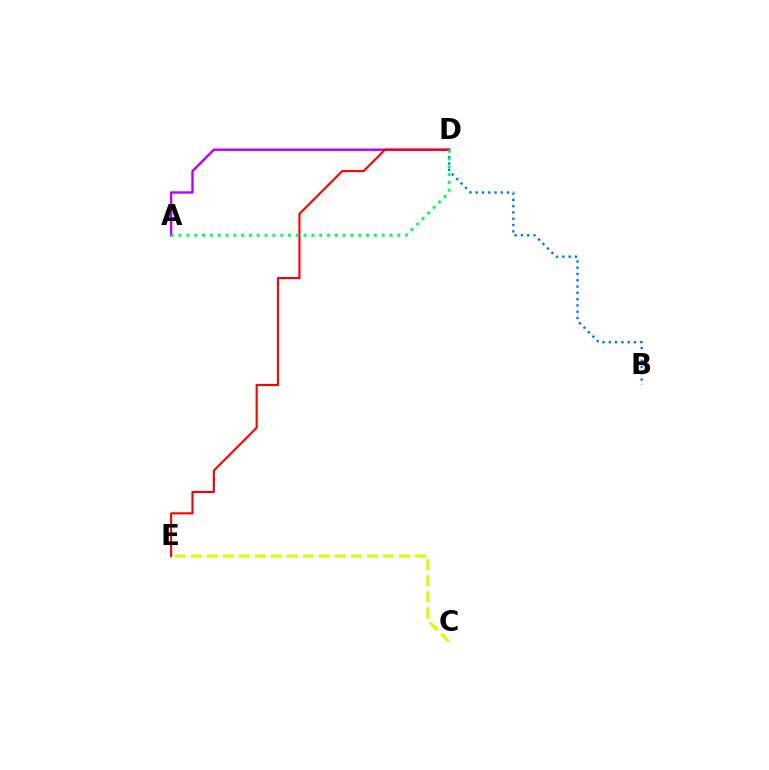{('A', 'D'): [{'color': '#b900ff', 'line_style': 'solid', 'thickness': 1.72}, {'color': '#00ff5c', 'line_style': 'dotted', 'thickness': 2.12}], ('B', 'D'): [{'color': '#0074ff', 'line_style': 'dotted', 'thickness': 1.71}], ('C', 'E'): [{'color': '#d1ff00', 'line_style': 'dashed', 'thickness': 2.18}], ('D', 'E'): [{'color': '#ff0000', 'line_style': 'solid', 'thickness': 1.53}]}